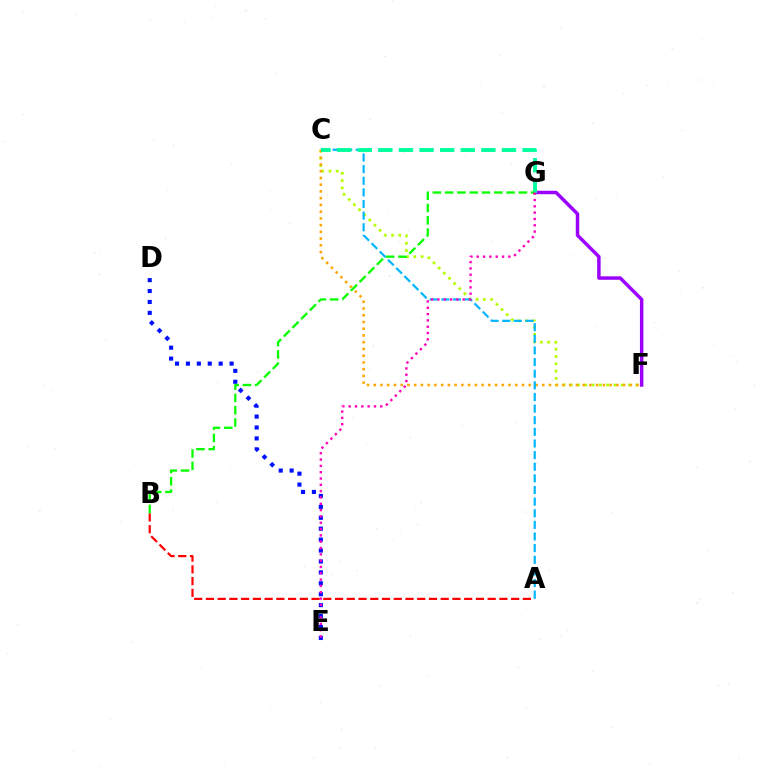{('F', 'G'): [{'color': '#9b00ff', 'line_style': 'solid', 'thickness': 2.49}], ('A', 'B'): [{'color': '#ff0000', 'line_style': 'dashed', 'thickness': 1.59}], ('C', 'F'): [{'color': '#b3ff00', 'line_style': 'dotted', 'thickness': 1.98}, {'color': '#ffa500', 'line_style': 'dotted', 'thickness': 1.83}], ('A', 'C'): [{'color': '#00b5ff', 'line_style': 'dashed', 'thickness': 1.58}], ('C', 'G'): [{'color': '#00ff9d', 'line_style': 'dashed', 'thickness': 2.8}], ('D', 'E'): [{'color': '#0010ff', 'line_style': 'dotted', 'thickness': 2.97}], ('B', 'G'): [{'color': '#08ff00', 'line_style': 'dashed', 'thickness': 1.67}], ('E', 'G'): [{'color': '#ff00bd', 'line_style': 'dotted', 'thickness': 1.72}]}